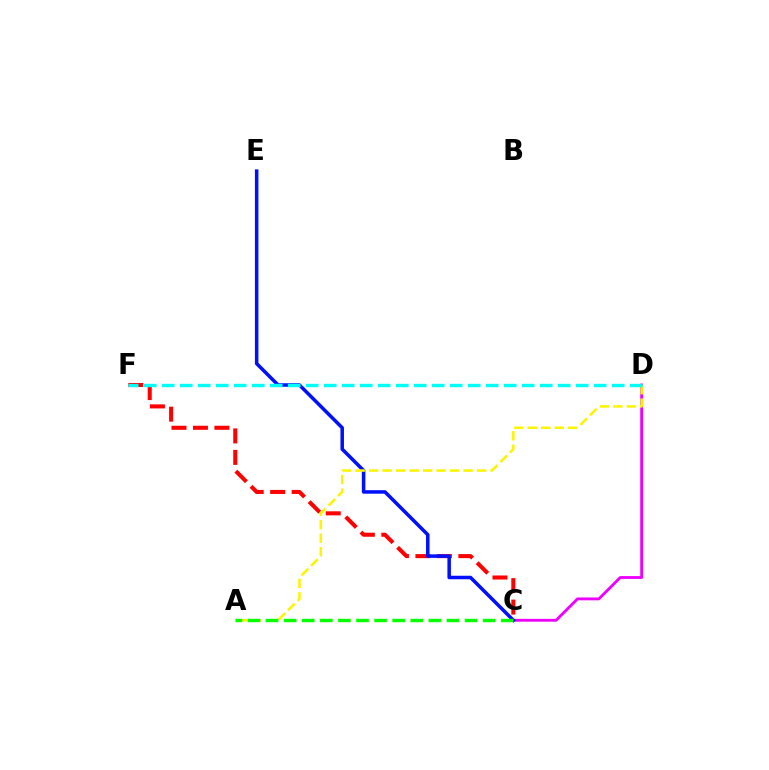{('C', 'F'): [{'color': '#ff0000', 'line_style': 'dashed', 'thickness': 2.92}], ('C', 'D'): [{'color': '#ee00ff', 'line_style': 'solid', 'thickness': 2.06}], ('C', 'E'): [{'color': '#0010ff', 'line_style': 'solid', 'thickness': 2.53}], ('A', 'D'): [{'color': '#fcf500', 'line_style': 'dashed', 'thickness': 1.83}], ('A', 'C'): [{'color': '#08ff00', 'line_style': 'dashed', 'thickness': 2.46}], ('D', 'F'): [{'color': '#00fff6', 'line_style': 'dashed', 'thickness': 2.45}]}